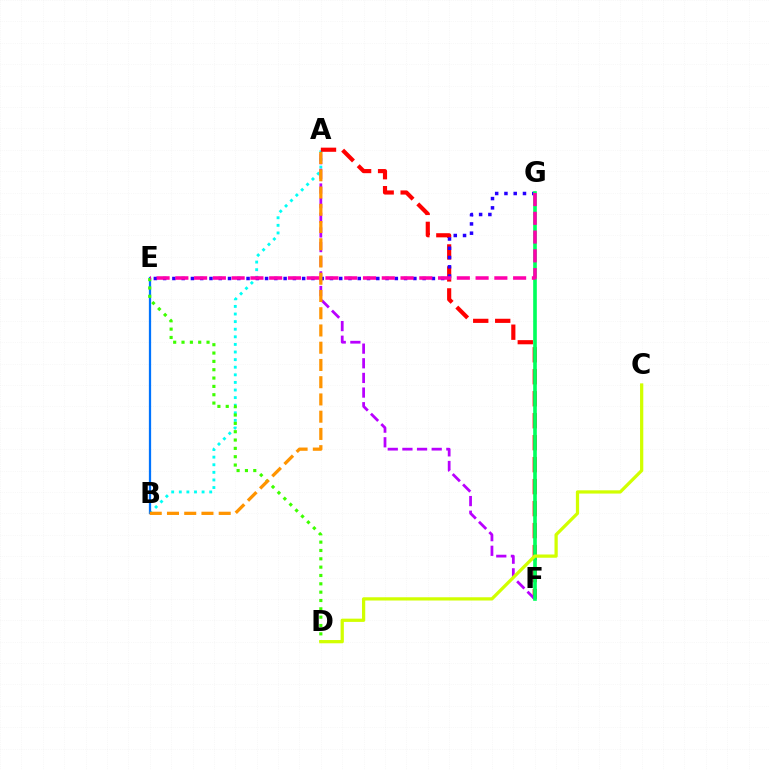{('A', 'B'): [{'color': '#00fff6', 'line_style': 'dotted', 'thickness': 2.06}, {'color': '#ff9400', 'line_style': 'dashed', 'thickness': 2.34}], ('A', 'F'): [{'color': '#ff0000', 'line_style': 'dashed', 'thickness': 2.99}, {'color': '#b900ff', 'line_style': 'dashed', 'thickness': 1.99}], ('E', 'G'): [{'color': '#2500ff', 'line_style': 'dotted', 'thickness': 2.52}, {'color': '#ff00ac', 'line_style': 'dashed', 'thickness': 2.55}], ('F', 'G'): [{'color': '#00ff5c', 'line_style': 'solid', 'thickness': 2.62}], ('B', 'E'): [{'color': '#0074ff', 'line_style': 'solid', 'thickness': 1.63}], ('D', 'E'): [{'color': '#3dff00', 'line_style': 'dotted', 'thickness': 2.27}], ('C', 'D'): [{'color': '#d1ff00', 'line_style': 'solid', 'thickness': 2.34}]}